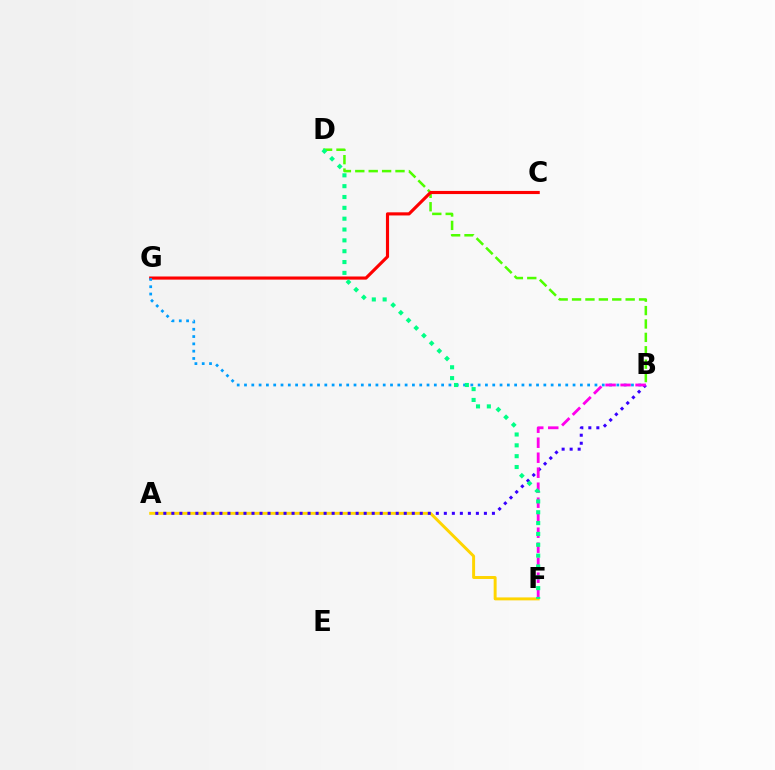{('B', 'D'): [{'color': '#4fff00', 'line_style': 'dashed', 'thickness': 1.82}], ('C', 'G'): [{'color': '#ff0000', 'line_style': 'solid', 'thickness': 2.25}], ('A', 'F'): [{'color': '#ffd500', 'line_style': 'solid', 'thickness': 2.12}], ('B', 'G'): [{'color': '#009eff', 'line_style': 'dotted', 'thickness': 1.98}], ('A', 'B'): [{'color': '#3700ff', 'line_style': 'dotted', 'thickness': 2.18}], ('B', 'F'): [{'color': '#ff00ed', 'line_style': 'dashed', 'thickness': 2.04}], ('D', 'F'): [{'color': '#00ff86', 'line_style': 'dotted', 'thickness': 2.95}]}